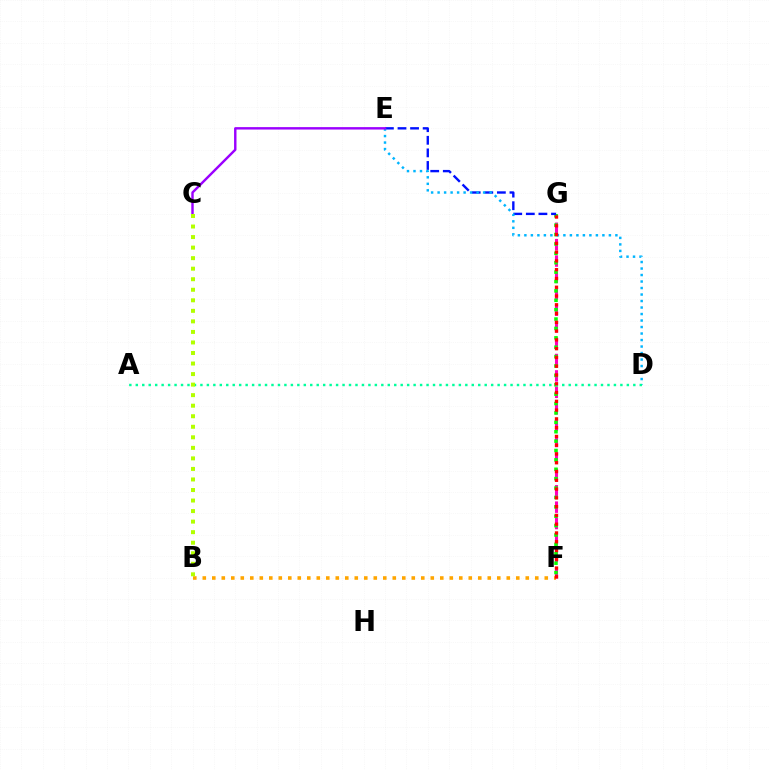{('B', 'F'): [{'color': '#ffa500', 'line_style': 'dotted', 'thickness': 2.58}], ('F', 'G'): [{'color': '#ff00bd', 'line_style': 'dashed', 'thickness': 2.23}, {'color': '#08ff00', 'line_style': 'dotted', 'thickness': 2.55}, {'color': '#ff0000', 'line_style': 'dotted', 'thickness': 2.38}], ('E', 'G'): [{'color': '#0010ff', 'line_style': 'dashed', 'thickness': 1.71}], ('D', 'E'): [{'color': '#00b5ff', 'line_style': 'dotted', 'thickness': 1.77}], ('A', 'D'): [{'color': '#00ff9d', 'line_style': 'dotted', 'thickness': 1.76}], ('C', 'E'): [{'color': '#9b00ff', 'line_style': 'solid', 'thickness': 1.74}], ('B', 'C'): [{'color': '#b3ff00', 'line_style': 'dotted', 'thickness': 2.86}]}